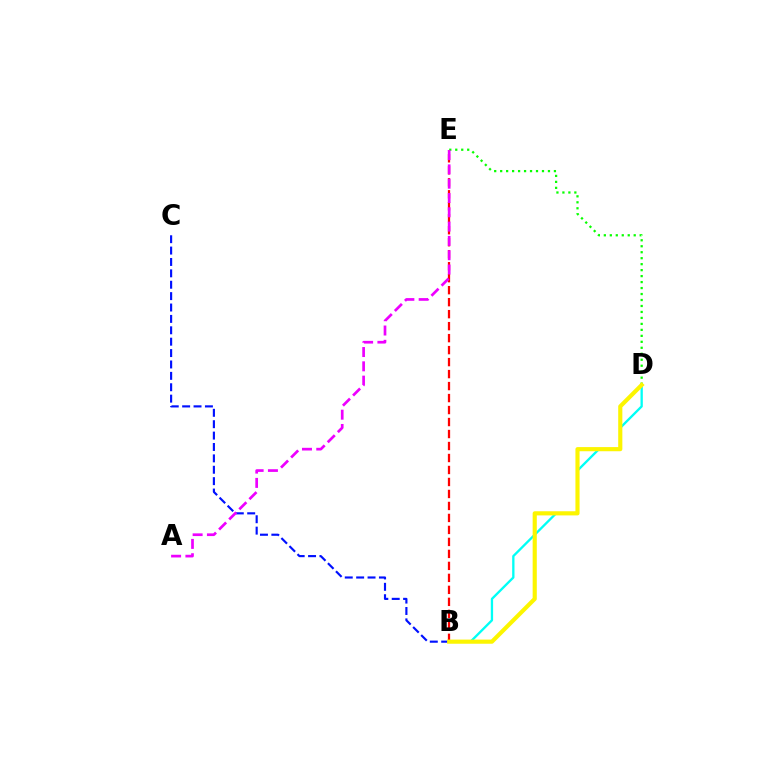{('B', 'D'): [{'color': '#00fff6', 'line_style': 'solid', 'thickness': 1.67}, {'color': '#fcf500', 'line_style': 'solid', 'thickness': 2.98}], ('B', 'E'): [{'color': '#ff0000', 'line_style': 'dashed', 'thickness': 1.63}], ('D', 'E'): [{'color': '#08ff00', 'line_style': 'dotted', 'thickness': 1.62}], ('B', 'C'): [{'color': '#0010ff', 'line_style': 'dashed', 'thickness': 1.55}], ('A', 'E'): [{'color': '#ee00ff', 'line_style': 'dashed', 'thickness': 1.94}]}